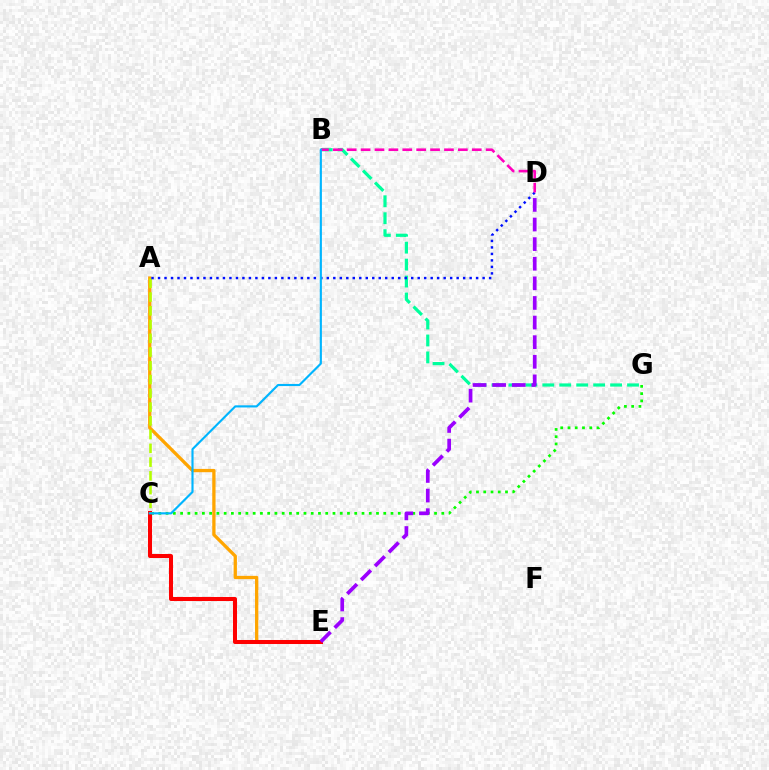{('A', 'E'): [{'color': '#ffa500', 'line_style': 'solid', 'thickness': 2.37}], ('C', 'G'): [{'color': '#08ff00', 'line_style': 'dotted', 'thickness': 1.97}], ('C', 'E'): [{'color': '#ff0000', 'line_style': 'solid', 'thickness': 2.9}], ('B', 'G'): [{'color': '#00ff9d', 'line_style': 'dashed', 'thickness': 2.3}], ('A', 'C'): [{'color': '#b3ff00', 'line_style': 'dashed', 'thickness': 1.87}], ('A', 'D'): [{'color': '#0010ff', 'line_style': 'dotted', 'thickness': 1.76}], ('B', 'D'): [{'color': '#ff00bd', 'line_style': 'dashed', 'thickness': 1.89}], ('D', 'E'): [{'color': '#9b00ff', 'line_style': 'dashed', 'thickness': 2.66}], ('B', 'C'): [{'color': '#00b5ff', 'line_style': 'solid', 'thickness': 1.54}]}